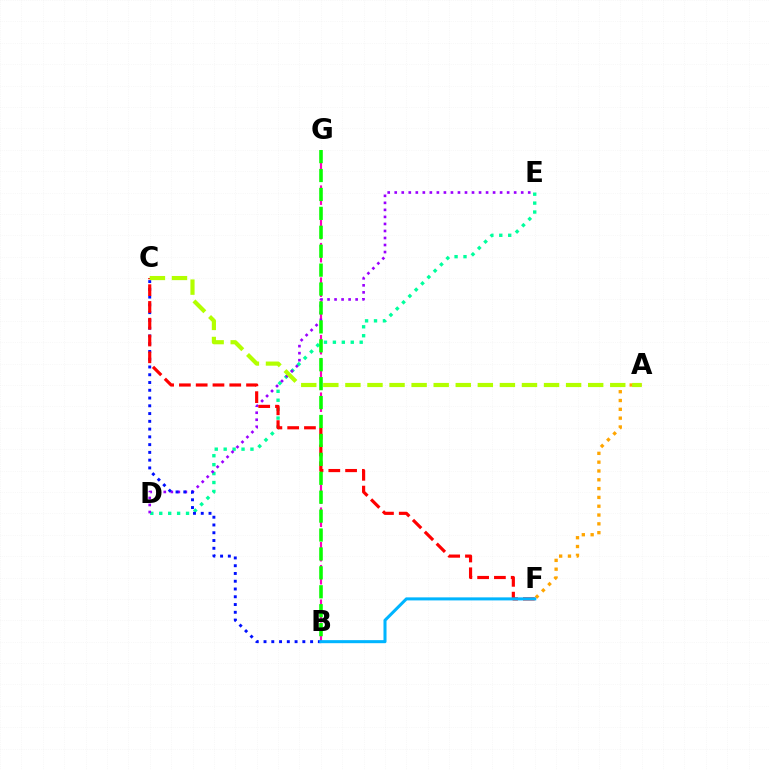{('A', 'F'): [{'color': '#ffa500', 'line_style': 'dotted', 'thickness': 2.39}], ('D', 'E'): [{'color': '#00ff9d', 'line_style': 'dotted', 'thickness': 2.43}, {'color': '#9b00ff', 'line_style': 'dotted', 'thickness': 1.91}], ('B', 'G'): [{'color': '#ff00bd', 'line_style': 'dashed', 'thickness': 1.56}, {'color': '#08ff00', 'line_style': 'dashed', 'thickness': 2.57}], ('B', 'C'): [{'color': '#0010ff', 'line_style': 'dotted', 'thickness': 2.11}], ('C', 'F'): [{'color': '#ff0000', 'line_style': 'dashed', 'thickness': 2.28}], ('B', 'F'): [{'color': '#00b5ff', 'line_style': 'solid', 'thickness': 2.19}], ('A', 'C'): [{'color': '#b3ff00', 'line_style': 'dashed', 'thickness': 3.0}]}